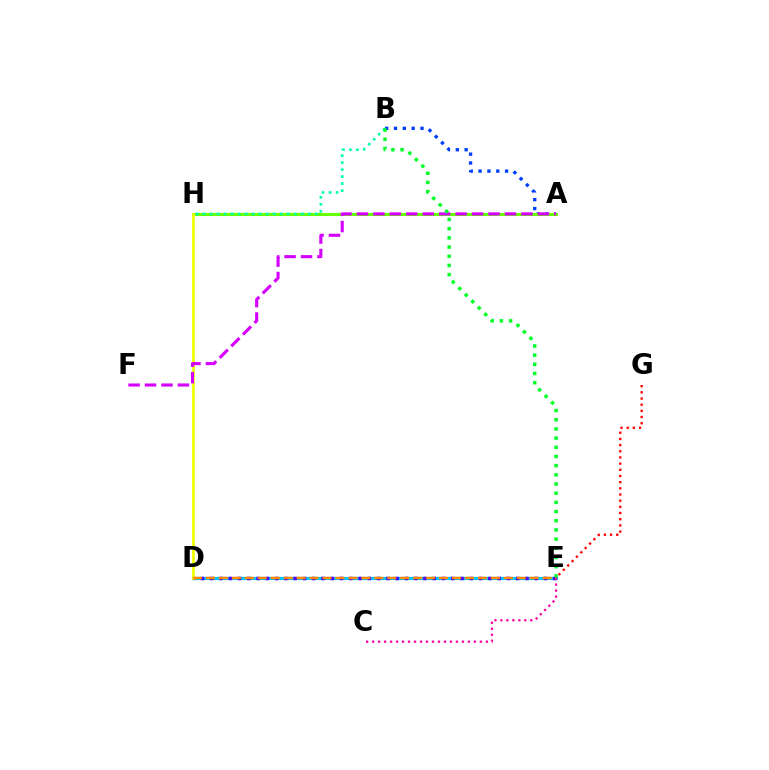{('A', 'B'): [{'color': '#003fff', 'line_style': 'dotted', 'thickness': 2.4}], ('D', 'E'): [{'color': '#00c7ff', 'line_style': 'solid', 'thickness': 2.3}, {'color': '#4f00ff', 'line_style': 'dotted', 'thickness': 2.52}, {'color': '#ff8800', 'line_style': 'dashed', 'thickness': 1.76}], ('A', 'H'): [{'color': '#66ff00', 'line_style': 'solid', 'thickness': 2.23}], ('B', 'H'): [{'color': '#00ffaf', 'line_style': 'dotted', 'thickness': 1.91}], ('C', 'E'): [{'color': '#ff00a0', 'line_style': 'dotted', 'thickness': 1.63}], ('D', 'H'): [{'color': '#eeff00', 'line_style': 'solid', 'thickness': 1.98}], ('E', 'G'): [{'color': '#ff0000', 'line_style': 'dotted', 'thickness': 1.68}], ('A', 'F'): [{'color': '#d600ff', 'line_style': 'dashed', 'thickness': 2.23}], ('B', 'E'): [{'color': '#00ff27', 'line_style': 'dotted', 'thickness': 2.49}]}